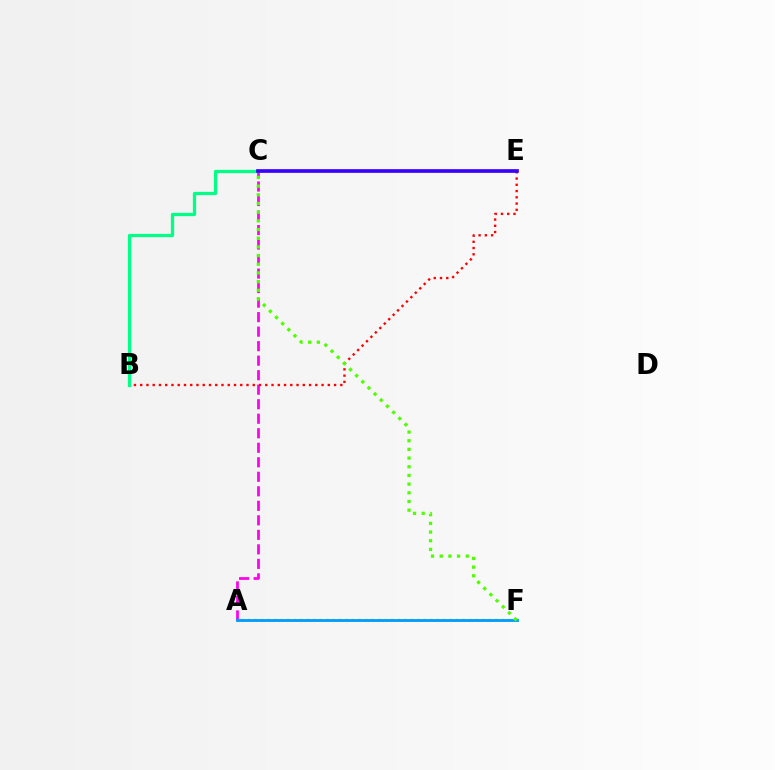{('A', 'F'): [{'color': '#ffd500', 'line_style': 'dotted', 'thickness': 1.77}, {'color': '#009eff', 'line_style': 'solid', 'thickness': 2.06}], ('A', 'C'): [{'color': '#ff00ed', 'line_style': 'dashed', 'thickness': 1.97}], ('B', 'E'): [{'color': '#ff0000', 'line_style': 'dotted', 'thickness': 1.7}], ('C', 'F'): [{'color': '#4fff00', 'line_style': 'dotted', 'thickness': 2.36}], ('B', 'C'): [{'color': '#00ff86', 'line_style': 'solid', 'thickness': 2.36}], ('C', 'E'): [{'color': '#3700ff', 'line_style': 'solid', 'thickness': 2.65}]}